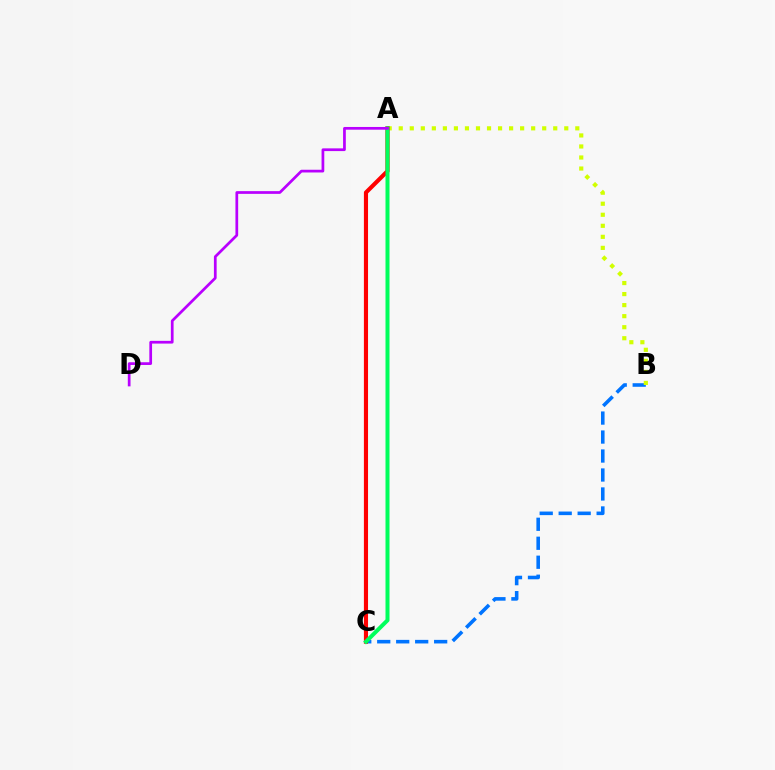{('B', 'C'): [{'color': '#0074ff', 'line_style': 'dashed', 'thickness': 2.58}], ('A', 'B'): [{'color': '#d1ff00', 'line_style': 'dotted', 'thickness': 3.0}], ('A', 'C'): [{'color': '#ff0000', 'line_style': 'solid', 'thickness': 2.97}, {'color': '#00ff5c', 'line_style': 'solid', 'thickness': 2.88}], ('A', 'D'): [{'color': '#b900ff', 'line_style': 'solid', 'thickness': 1.96}]}